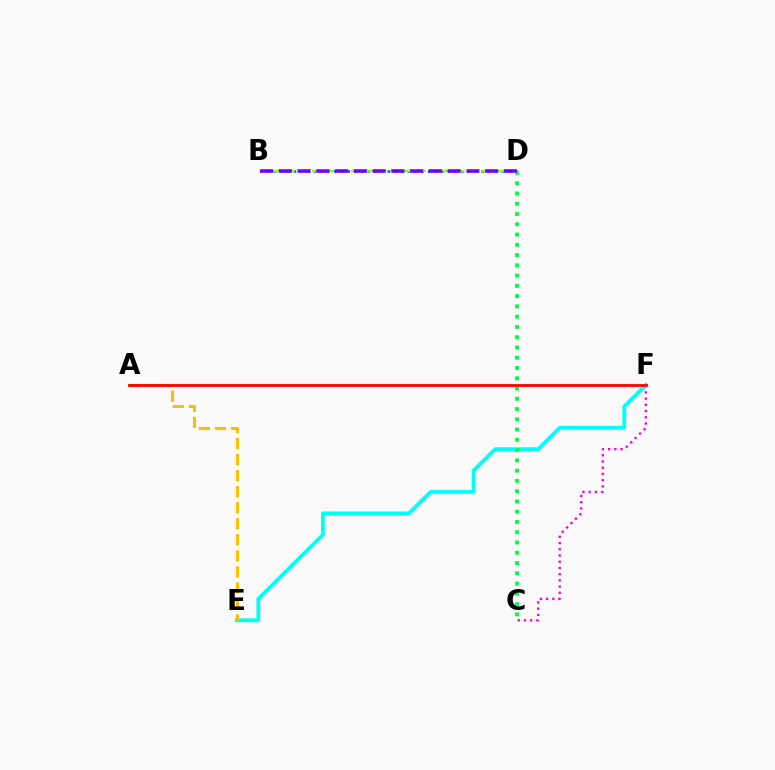{('B', 'D'): [{'color': '#004bff', 'line_style': 'dotted', 'thickness': 1.82}, {'color': '#84ff00', 'line_style': 'dashed', 'thickness': 1.77}, {'color': '#7200ff', 'line_style': 'dashed', 'thickness': 2.55}], ('E', 'F'): [{'color': '#00fff6', 'line_style': 'solid', 'thickness': 2.72}], ('C', 'D'): [{'color': '#00ff39', 'line_style': 'dotted', 'thickness': 2.79}], ('A', 'E'): [{'color': '#ffbd00', 'line_style': 'dashed', 'thickness': 2.18}], ('A', 'F'): [{'color': '#ff0000', 'line_style': 'solid', 'thickness': 2.02}], ('C', 'F'): [{'color': '#ff00cf', 'line_style': 'dotted', 'thickness': 1.69}]}